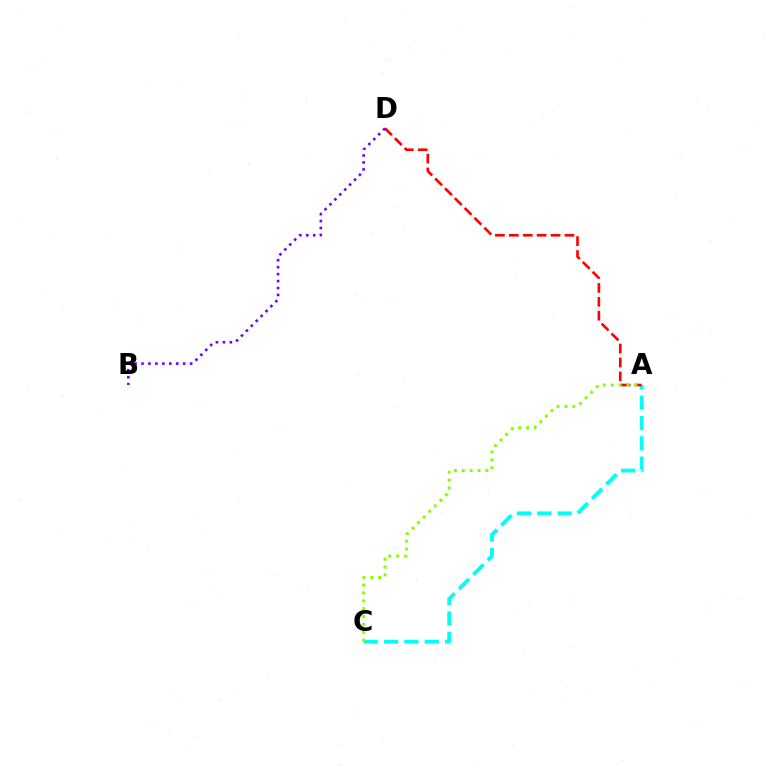{('A', 'C'): [{'color': '#00fff6', 'line_style': 'dashed', 'thickness': 2.76}, {'color': '#84ff00', 'line_style': 'dotted', 'thickness': 2.14}], ('A', 'D'): [{'color': '#ff0000', 'line_style': 'dashed', 'thickness': 1.89}], ('B', 'D'): [{'color': '#7200ff', 'line_style': 'dotted', 'thickness': 1.89}]}